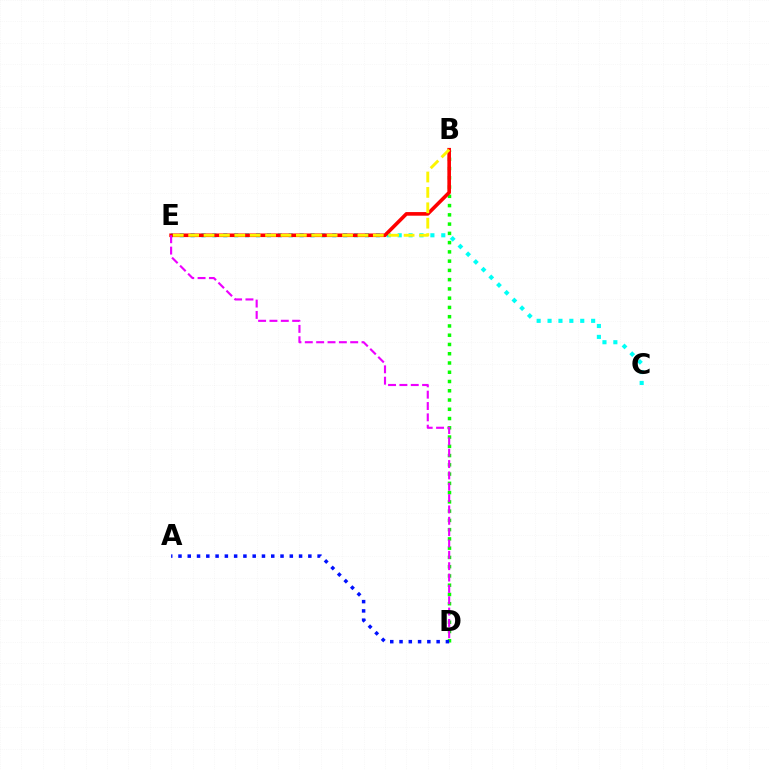{('B', 'D'): [{'color': '#08ff00', 'line_style': 'dotted', 'thickness': 2.52}], ('A', 'D'): [{'color': '#0010ff', 'line_style': 'dotted', 'thickness': 2.52}], ('C', 'E'): [{'color': '#00fff6', 'line_style': 'dotted', 'thickness': 2.96}], ('B', 'E'): [{'color': '#ff0000', 'line_style': 'solid', 'thickness': 2.61}, {'color': '#fcf500', 'line_style': 'dashed', 'thickness': 2.09}], ('D', 'E'): [{'color': '#ee00ff', 'line_style': 'dashed', 'thickness': 1.54}]}